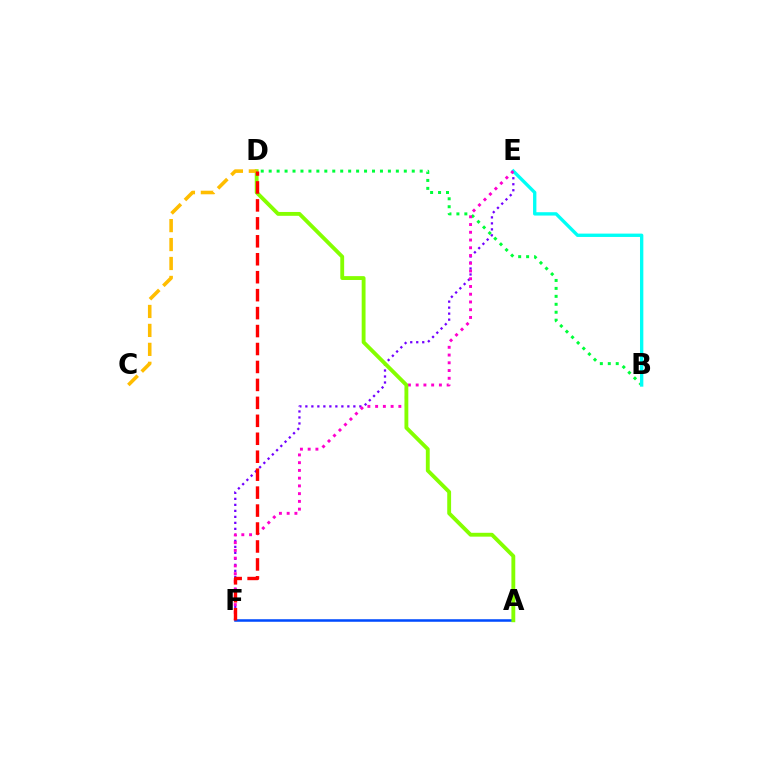{('E', 'F'): [{'color': '#7200ff', 'line_style': 'dotted', 'thickness': 1.63}, {'color': '#ff00cf', 'line_style': 'dotted', 'thickness': 2.1}], ('B', 'D'): [{'color': '#00ff39', 'line_style': 'dotted', 'thickness': 2.16}], ('B', 'E'): [{'color': '#00fff6', 'line_style': 'solid', 'thickness': 2.41}], ('A', 'F'): [{'color': '#004bff', 'line_style': 'solid', 'thickness': 1.83}], ('A', 'D'): [{'color': '#84ff00', 'line_style': 'solid', 'thickness': 2.77}], ('C', 'D'): [{'color': '#ffbd00', 'line_style': 'dashed', 'thickness': 2.57}], ('D', 'F'): [{'color': '#ff0000', 'line_style': 'dashed', 'thickness': 2.44}]}